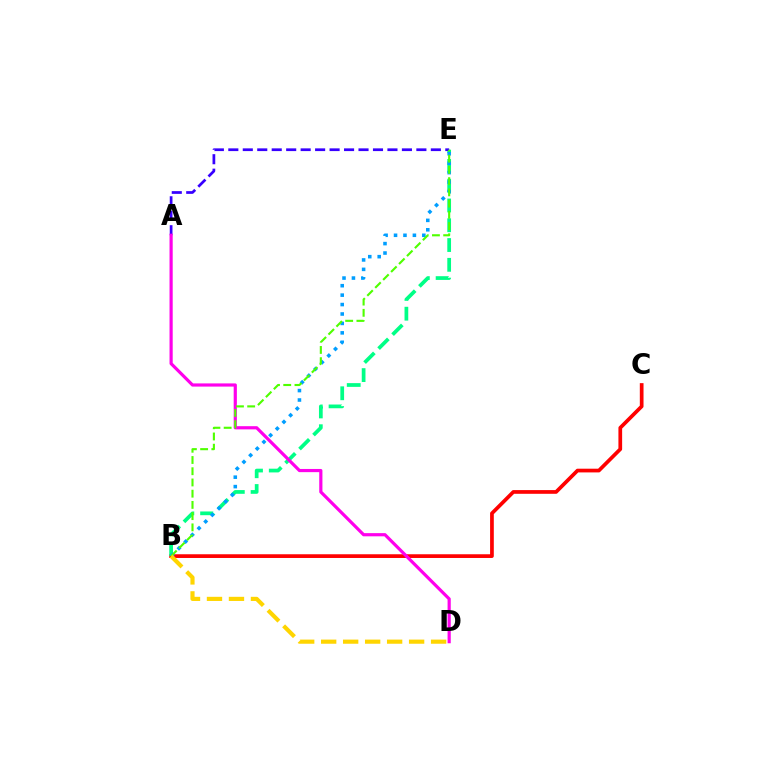{('B', 'C'): [{'color': '#ff0000', 'line_style': 'solid', 'thickness': 2.67}], ('B', 'E'): [{'color': '#00ff86', 'line_style': 'dashed', 'thickness': 2.69}, {'color': '#009eff', 'line_style': 'dotted', 'thickness': 2.56}, {'color': '#4fff00', 'line_style': 'dashed', 'thickness': 1.53}], ('A', 'E'): [{'color': '#3700ff', 'line_style': 'dashed', 'thickness': 1.97}], ('A', 'D'): [{'color': '#ff00ed', 'line_style': 'solid', 'thickness': 2.29}], ('B', 'D'): [{'color': '#ffd500', 'line_style': 'dashed', 'thickness': 2.99}]}